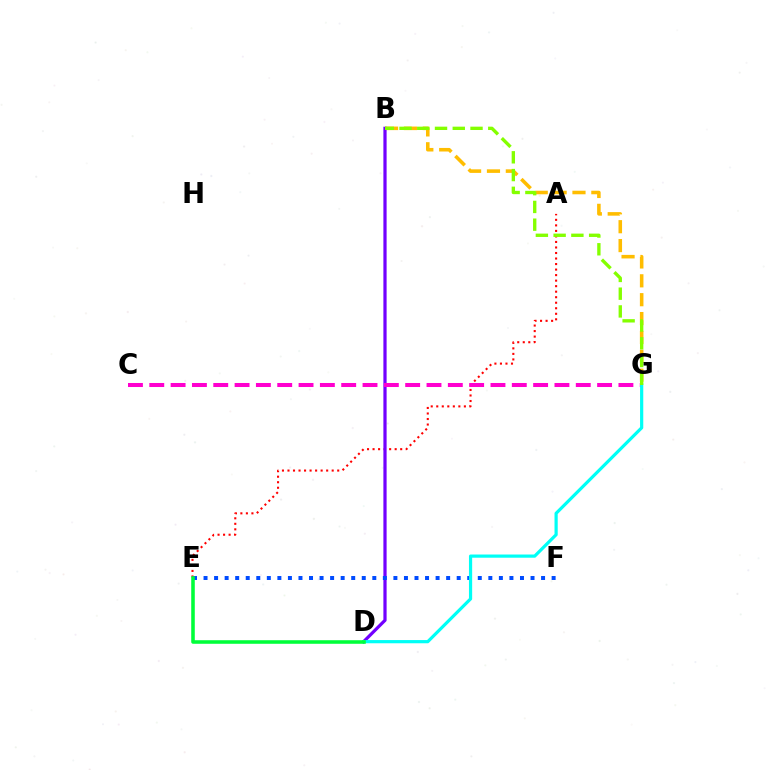{('A', 'E'): [{'color': '#ff0000', 'line_style': 'dotted', 'thickness': 1.5}], ('B', 'G'): [{'color': '#ffbd00', 'line_style': 'dashed', 'thickness': 2.56}, {'color': '#84ff00', 'line_style': 'dashed', 'thickness': 2.41}], ('B', 'D'): [{'color': '#7200ff', 'line_style': 'solid', 'thickness': 2.32}], ('E', 'F'): [{'color': '#004bff', 'line_style': 'dotted', 'thickness': 2.87}], ('C', 'G'): [{'color': '#ff00cf', 'line_style': 'dashed', 'thickness': 2.9}], ('D', 'G'): [{'color': '#00fff6', 'line_style': 'solid', 'thickness': 2.3}], ('D', 'E'): [{'color': '#00ff39', 'line_style': 'solid', 'thickness': 2.57}]}